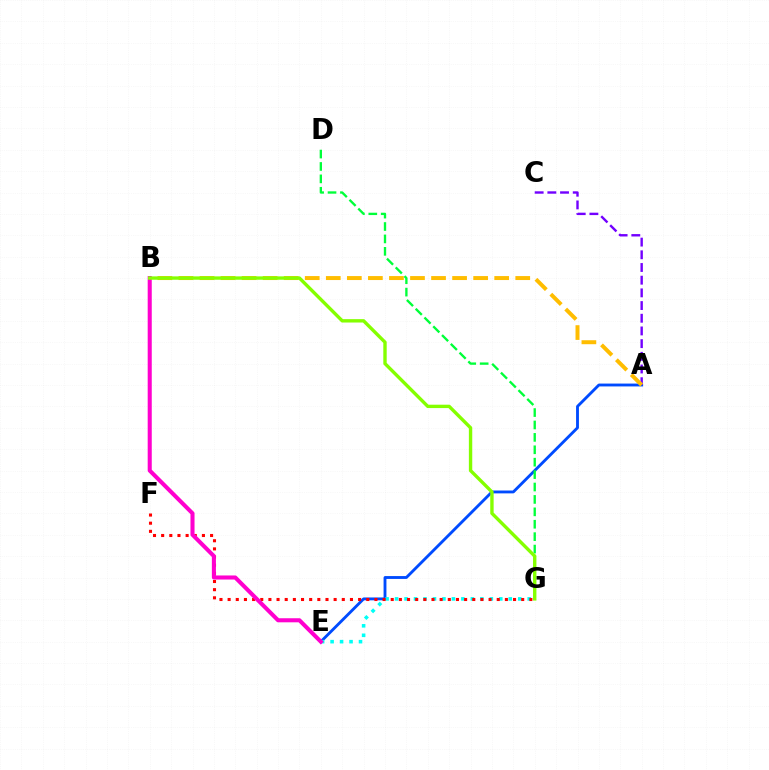{('A', 'E'): [{'color': '#004bff', 'line_style': 'solid', 'thickness': 2.06}], ('E', 'G'): [{'color': '#00fff6', 'line_style': 'dotted', 'thickness': 2.57}], ('F', 'G'): [{'color': '#ff0000', 'line_style': 'dotted', 'thickness': 2.22}], ('A', 'C'): [{'color': '#7200ff', 'line_style': 'dashed', 'thickness': 1.72}], ('A', 'B'): [{'color': '#ffbd00', 'line_style': 'dashed', 'thickness': 2.86}], ('B', 'E'): [{'color': '#ff00cf', 'line_style': 'solid', 'thickness': 2.93}], ('D', 'G'): [{'color': '#00ff39', 'line_style': 'dashed', 'thickness': 1.69}], ('B', 'G'): [{'color': '#84ff00', 'line_style': 'solid', 'thickness': 2.43}]}